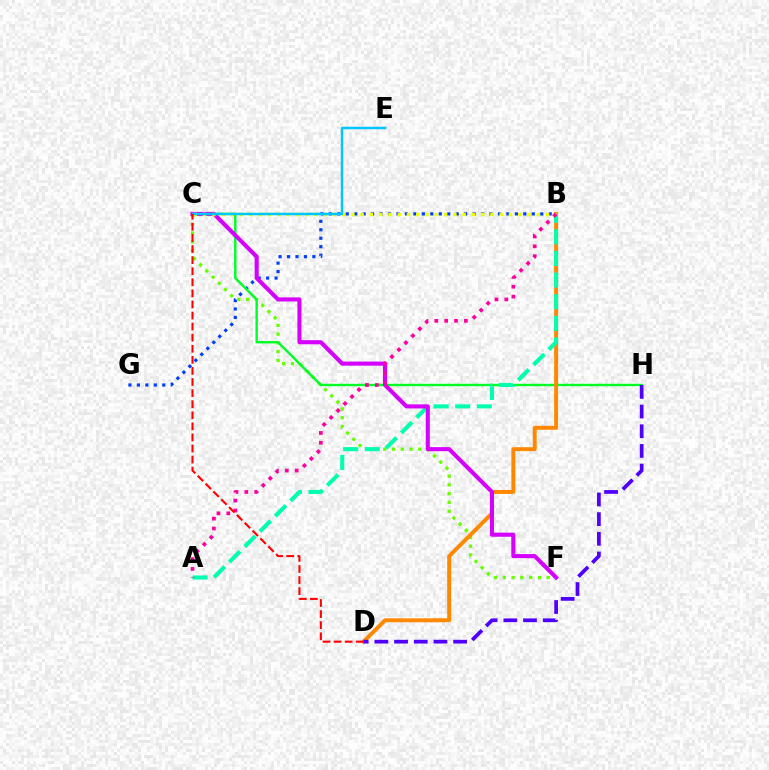{('C', 'F'): [{'color': '#66ff00', 'line_style': 'dotted', 'thickness': 2.38}, {'color': '#d600ff', 'line_style': 'solid', 'thickness': 2.94}], ('B', 'G'): [{'color': '#003fff', 'line_style': 'dotted', 'thickness': 2.3}], ('C', 'H'): [{'color': '#00ff27', 'line_style': 'solid', 'thickness': 1.74}], ('B', 'D'): [{'color': '#ff8800', 'line_style': 'solid', 'thickness': 2.84}], ('A', 'B'): [{'color': '#00ffaf', 'line_style': 'dashed', 'thickness': 2.94}, {'color': '#ff00a0', 'line_style': 'dotted', 'thickness': 2.68}], ('B', 'C'): [{'color': '#eeff00', 'line_style': 'dotted', 'thickness': 2.52}], ('D', 'H'): [{'color': '#4f00ff', 'line_style': 'dashed', 'thickness': 2.67}], ('C', 'E'): [{'color': '#00c7ff', 'line_style': 'solid', 'thickness': 1.8}], ('C', 'D'): [{'color': '#ff0000', 'line_style': 'dashed', 'thickness': 1.51}]}